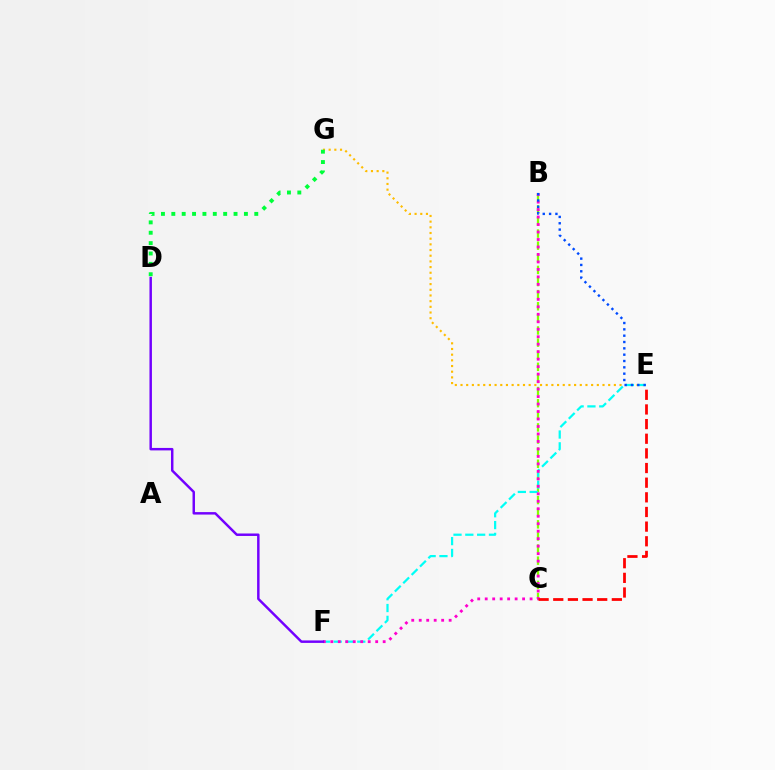{('B', 'C'): [{'color': '#84ff00', 'line_style': 'dashed', 'thickness': 1.65}], ('E', 'G'): [{'color': '#ffbd00', 'line_style': 'dotted', 'thickness': 1.54}], ('D', 'G'): [{'color': '#00ff39', 'line_style': 'dotted', 'thickness': 2.82}], ('E', 'F'): [{'color': '#00fff6', 'line_style': 'dashed', 'thickness': 1.61}], ('B', 'F'): [{'color': '#ff00cf', 'line_style': 'dotted', 'thickness': 2.03}], ('D', 'F'): [{'color': '#7200ff', 'line_style': 'solid', 'thickness': 1.77}], ('C', 'E'): [{'color': '#ff0000', 'line_style': 'dashed', 'thickness': 1.99}], ('B', 'E'): [{'color': '#004bff', 'line_style': 'dotted', 'thickness': 1.72}]}